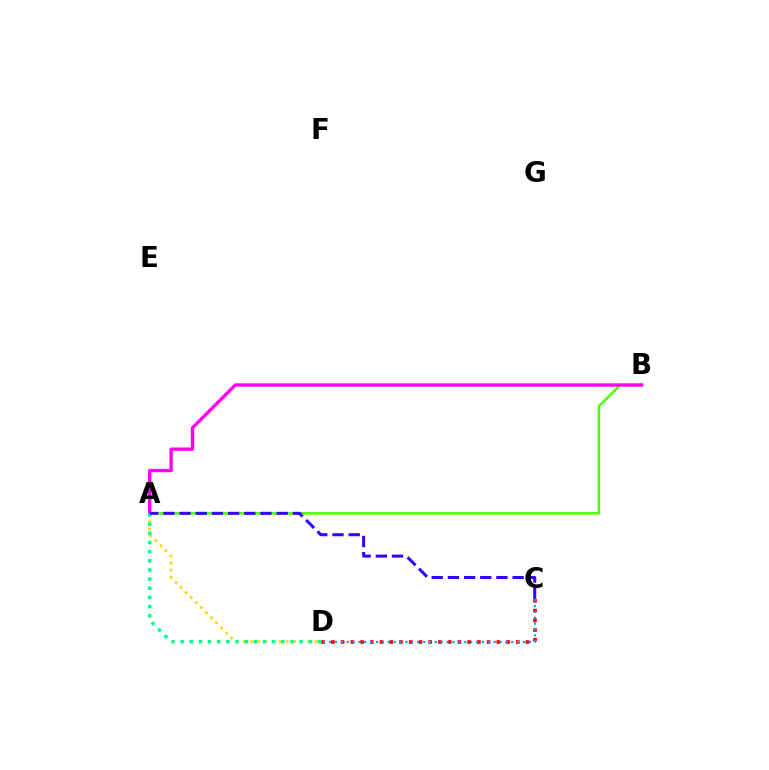{('A', 'B'): [{'color': '#4fff00', 'line_style': 'solid', 'thickness': 1.8}, {'color': '#ff00ed', 'line_style': 'solid', 'thickness': 2.41}], ('A', 'D'): [{'color': '#ffd500', 'line_style': 'dotted', 'thickness': 1.94}, {'color': '#00ff86', 'line_style': 'dotted', 'thickness': 2.49}], ('C', 'D'): [{'color': '#ff0000', 'line_style': 'dotted', 'thickness': 2.64}, {'color': '#009eff', 'line_style': 'dotted', 'thickness': 1.6}], ('A', 'C'): [{'color': '#3700ff', 'line_style': 'dashed', 'thickness': 2.2}]}